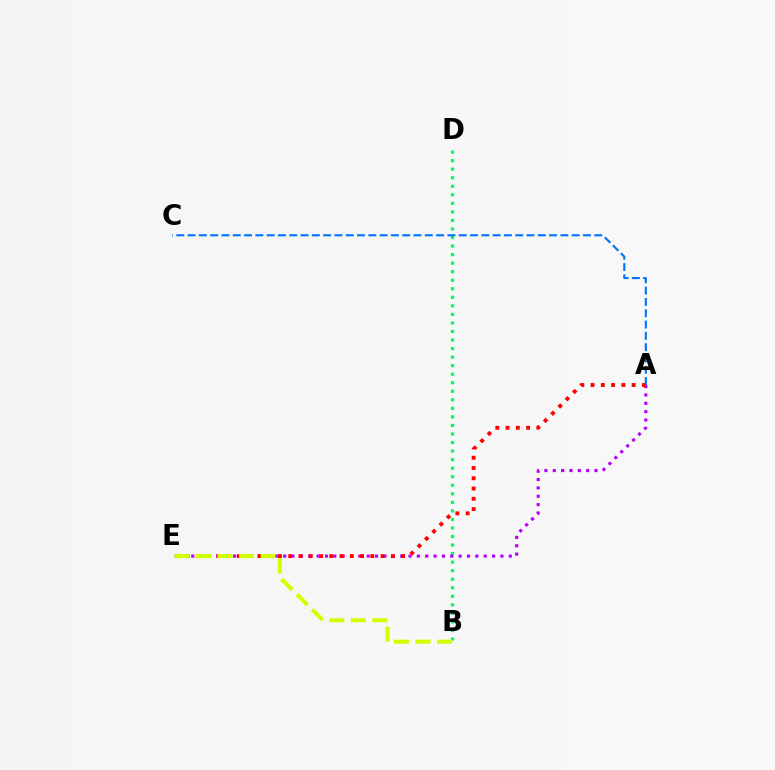{('B', 'D'): [{'color': '#00ff5c', 'line_style': 'dotted', 'thickness': 2.32}], ('A', 'C'): [{'color': '#0074ff', 'line_style': 'dashed', 'thickness': 1.53}], ('A', 'E'): [{'color': '#b900ff', 'line_style': 'dotted', 'thickness': 2.27}, {'color': '#ff0000', 'line_style': 'dotted', 'thickness': 2.79}], ('B', 'E'): [{'color': '#d1ff00', 'line_style': 'dashed', 'thickness': 2.93}]}